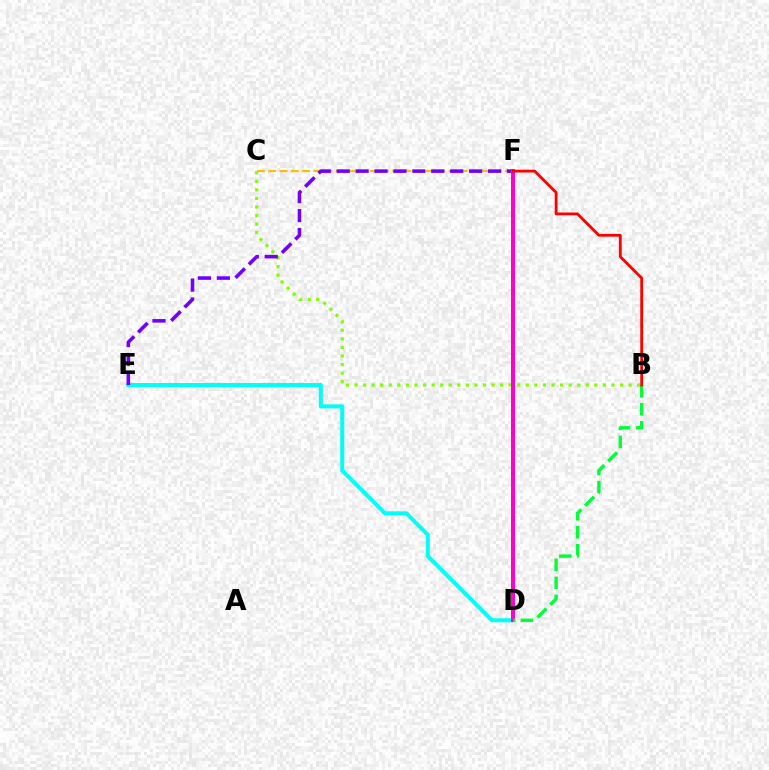{('C', 'F'): [{'color': '#ffbd00', 'line_style': 'dashed', 'thickness': 1.53}], ('D', 'E'): [{'color': '#00fff6', 'line_style': 'solid', 'thickness': 2.89}], ('B', 'C'): [{'color': '#84ff00', 'line_style': 'dotted', 'thickness': 2.33}], ('D', 'F'): [{'color': '#004bff', 'line_style': 'dotted', 'thickness': 2.06}, {'color': '#ff00cf', 'line_style': 'solid', 'thickness': 2.87}], ('E', 'F'): [{'color': '#7200ff', 'line_style': 'dashed', 'thickness': 2.57}], ('B', 'D'): [{'color': '#00ff39', 'line_style': 'dashed', 'thickness': 2.45}], ('B', 'F'): [{'color': '#ff0000', 'line_style': 'solid', 'thickness': 2.02}]}